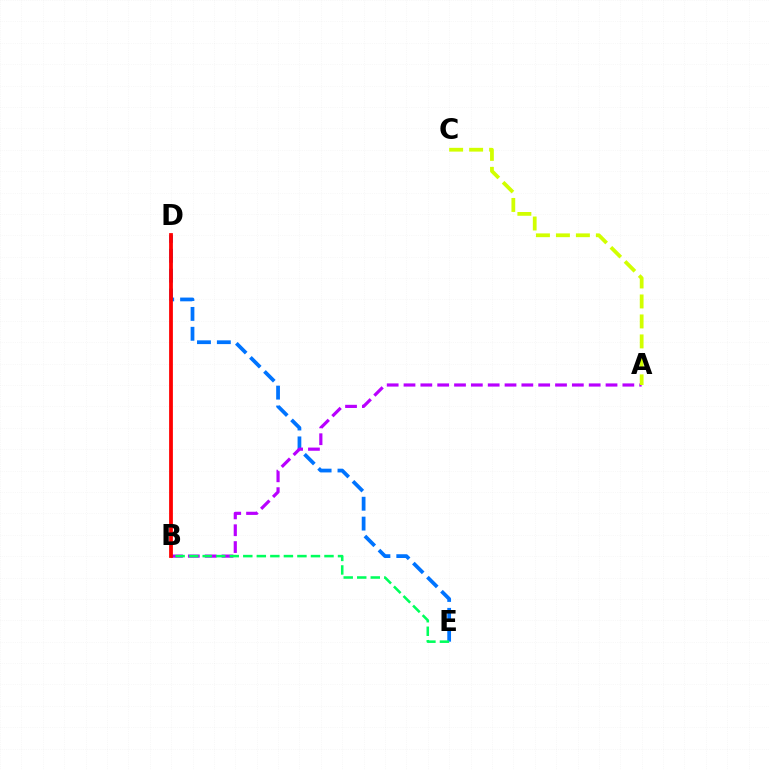{('D', 'E'): [{'color': '#0074ff', 'line_style': 'dashed', 'thickness': 2.7}], ('A', 'B'): [{'color': '#b900ff', 'line_style': 'dashed', 'thickness': 2.29}], ('A', 'C'): [{'color': '#d1ff00', 'line_style': 'dashed', 'thickness': 2.71}], ('B', 'E'): [{'color': '#00ff5c', 'line_style': 'dashed', 'thickness': 1.84}], ('B', 'D'): [{'color': '#ff0000', 'line_style': 'solid', 'thickness': 2.72}]}